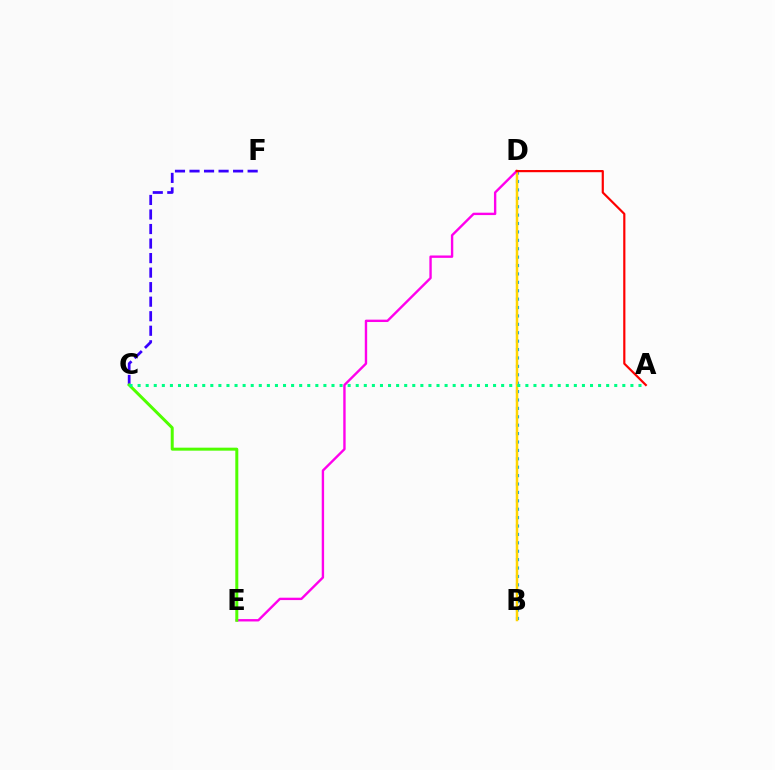{('B', 'D'): [{'color': '#009eff', 'line_style': 'dotted', 'thickness': 2.28}, {'color': '#ffd500', 'line_style': 'solid', 'thickness': 1.79}], ('D', 'E'): [{'color': '#ff00ed', 'line_style': 'solid', 'thickness': 1.71}], ('C', 'F'): [{'color': '#3700ff', 'line_style': 'dashed', 'thickness': 1.97}], ('C', 'E'): [{'color': '#4fff00', 'line_style': 'solid', 'thickness': 2.16}], ('A', 'D'): [{'color': '#ff0000', 'line_style': 'solid', 'thickness': 1.57}], ('A', 'C'): [{'color': '#00ff86', 'line_style': 'dotted', 'thickness': 2.19}]}